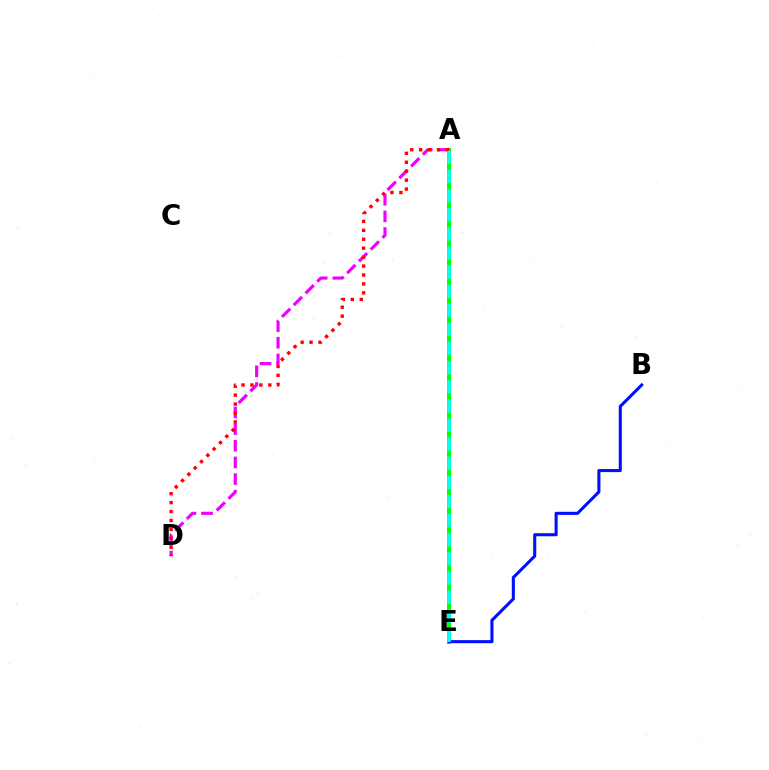{('A', 'E'): [{'color': '#fcf500', 'line_style': 'dashed', 'thickness': 2.26}, {'color': '#08ff00', 'line_style': 'solid', 'thickness': 2.86}, {'color': '#00fff6', 'line_style': 'dashed', 'thickness': 2.6}], ('A', 'D'): [{'color': '#ee00ff', 'line_style': 'dashed', 'thickness': 2.26}, {'color': '#ff0000', 'line_style': 'dotted', 'thickness': 2.43}], ('B', 'E'): [{'color': '#0010ff', 'line_style': 'solid', 'thickness': 2.22}]}